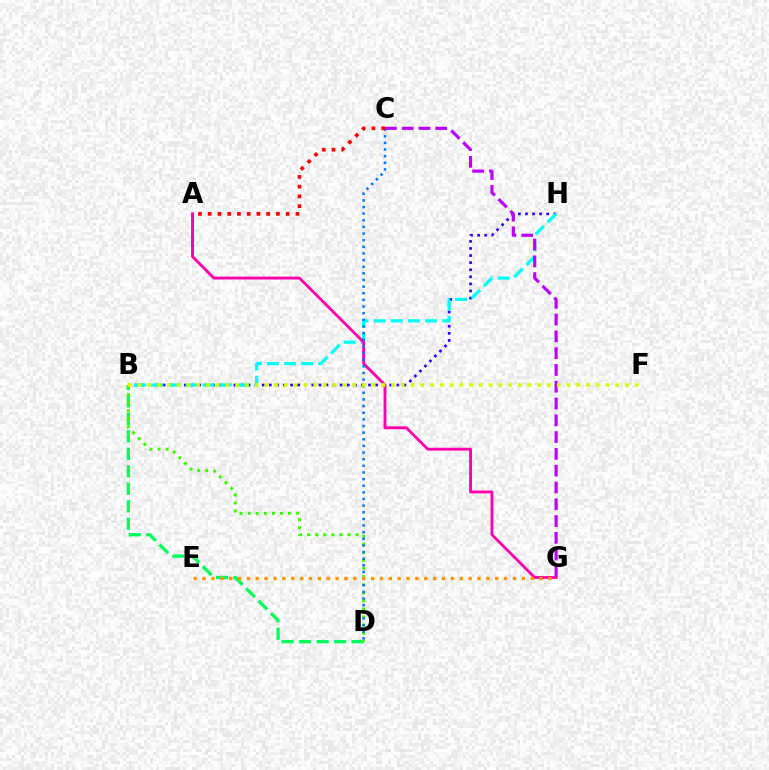{('B', 'D'): [{'color': '#00ff5c', 'line_style': 'dashed', 'thickness': 2.37}, {'color': '#3dff00', 'line_style': 'dotted', 'thickness': 2.2}], ('B', 'H'): [{'color': '#2500ff', 'line_style': 'dotted', 'thickness': 1.92}, {'color': '#00fff6', 'line_style': 'dashed', 'thickness': 2.33}], ('C', 'G'): [{'color': '#b900ff', 'line_style': 'dashed', 'thickness': 2.28}], ('A', 'G'): [{'color': '#ff00ac', 'line_style': 'solid', 'thickness': 2.06}], ('C', 'D'): [{'color': '#0074ff', 'line_style': 'dotted', 'thickness': 1.8}], ('E', 'G'): [{'color': '#ff9400', 'line_style': 'dotted', 'thickness': 2.41}], ('B', 'F'): [{'color': '#d1ff00', 'line_style': 'dotted', 'thickness': 2.65}], ('A', 'C'): [{'color': '#ff0000', 'line_style': 'dotted', 'thickness': 2.65}]}